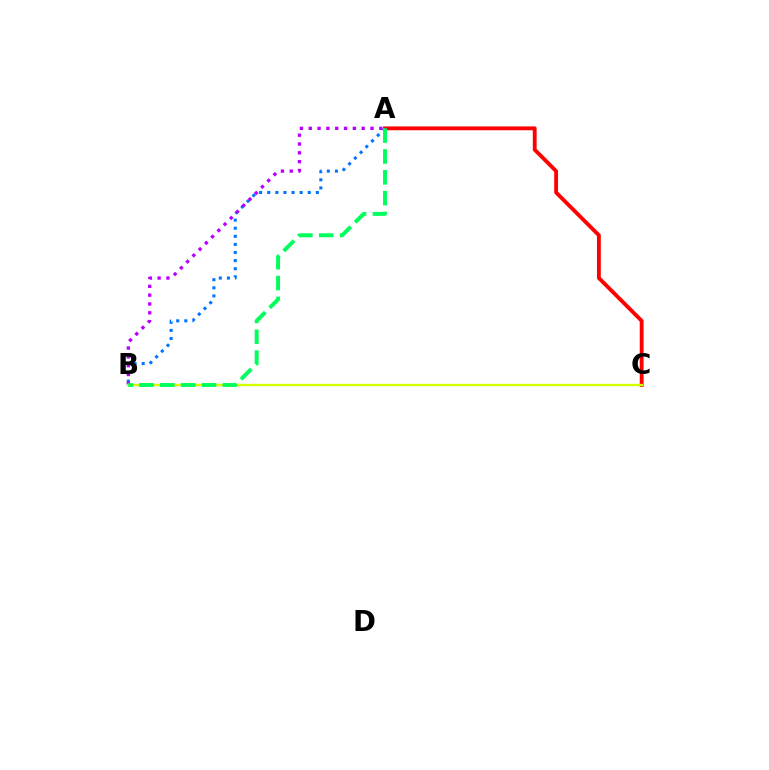{('A', 'C'): [{'color': '#ff0000', 'line_style': 'solid', 'thickness': 2.76}], ('A', 'B'): [{'color': '#0074ff', 'line_style': 'dotted', 'thickness': 2.2}, {'color': '#b900ff', 'line_style': 'dotted', 'thickness': 2.4}, {'color': '#00ff5c', 'line_style': 'dashed', 'thickness': 2.83}], ('B', 'C'): [{'color': '#d1ff00', 'line_style': 'solid', 'thickness': 1.69}]}